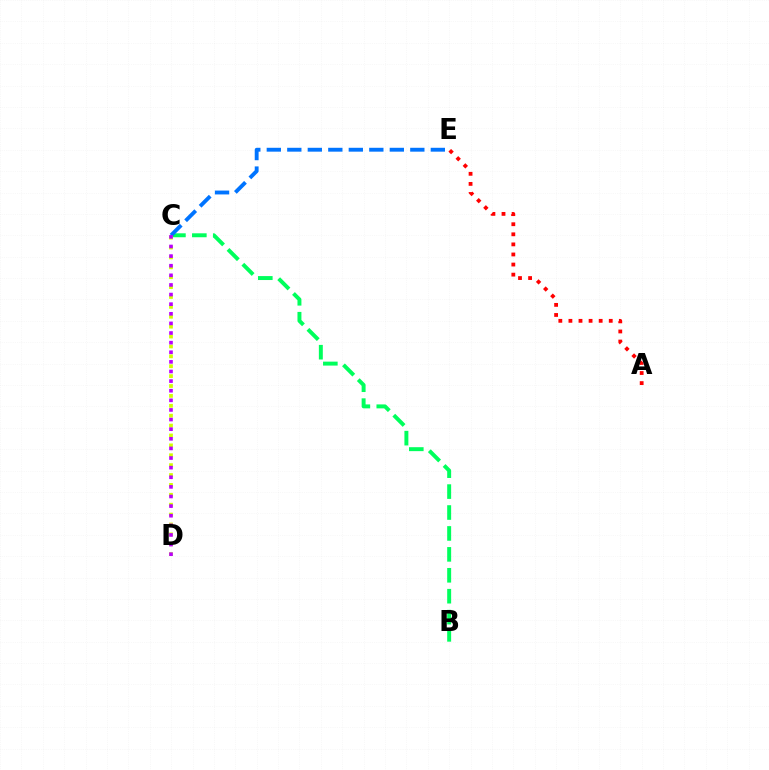{('A', 'E'): [{'color': '#ff0000', 'line_style': 'dotted', 'thickness': 2.74}], ('B', 'C'): [{'color': '#00ff5c', 'line_style': 'dashed', 'thickness': 2.84}], ('C', 'E'): [{'color': '#0074ff', 'line_style': 'dashed', 'thickness': 2.79}], ('C', 'D'): [{'color': '#d1ff00', 'line_style': 'dotted', 'thickness': 2.69}, {'color': '#b900ff', 'line_style': 'dotted', 'thickness': 2.61}]}